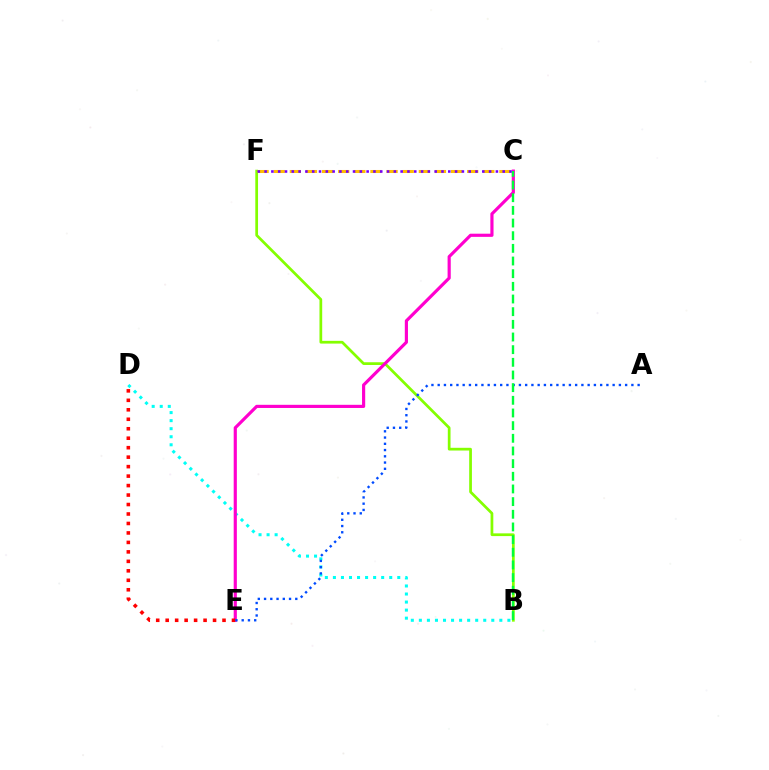{('B', 'D'): [{'color': '#00fff6', 'line_style': 'dotted', 'thickness': 2.19}], ('B', 'F'): [{'color': '#84ff00', 'line_style': 'solid', 'thickness': 1.97}], ('C', 'E'): [{'color': '#ff00cf', 'line_style': 'solid', 'thickness': 2.28}], ('D', 'E'): [{'color': '#ff0000', 'line_style': 'dotted', 'thickness': 2.57}], ('C', 'F'): [{'color': '#ffbd00', 'line_style': 'dashed', 'thickness': 2.19}, {'color': '#7200ff', 'line_style': 'dotted', 'thickness': 1.85}], ('A', 'E'): [{'color': '#004bff', 'line_style': 'dotted', 'thickness': 1.7}], ('B', 'C'): [{'color': '#00ff39', 'line_style': 'dashed', 'thickness': 1.72}]}